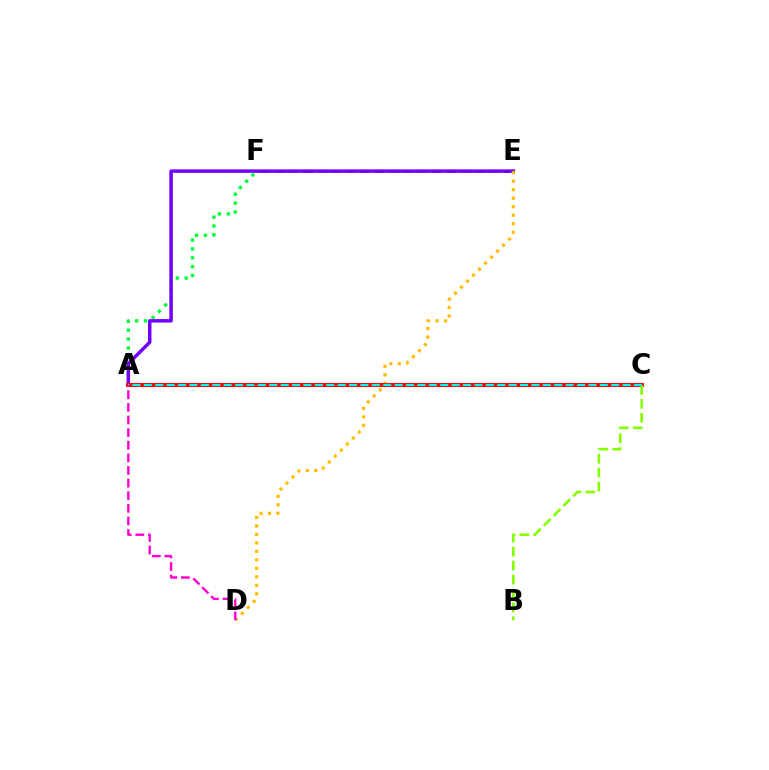{('A', 'F'): [{'color': '#00ff39', 'line_style': 'dotted', 'thickness': 2.41}], ('E', 'F'): [{'color': '#004bff', 'line_style': 'dashed', 'thickness': 1.95}], ('A', 'E'): [{'color': '#7200ff', 'line_style': 'solid', 'thickness': 2.49}], ('D', 'E'): [{'color': '#ffbd00', 'line_style': 'dotted', 'thickness': 2.31}], ('A', 'C'): [{'color': '#ff0000', 'line_style': 'solid', 'thickness': 2.88}, {'color': '#00fff6', 'line_style': 'dashed', 'thickness': 1.55}], ('B', 'C'): [{'color': '#84ff00', 'line_style': 'dashed', 'thickness': 1.89}], ('A', 'D'): [{'color': '#ff00cf', 'line_style': 'dashed', 'thickness': 1.71}]}